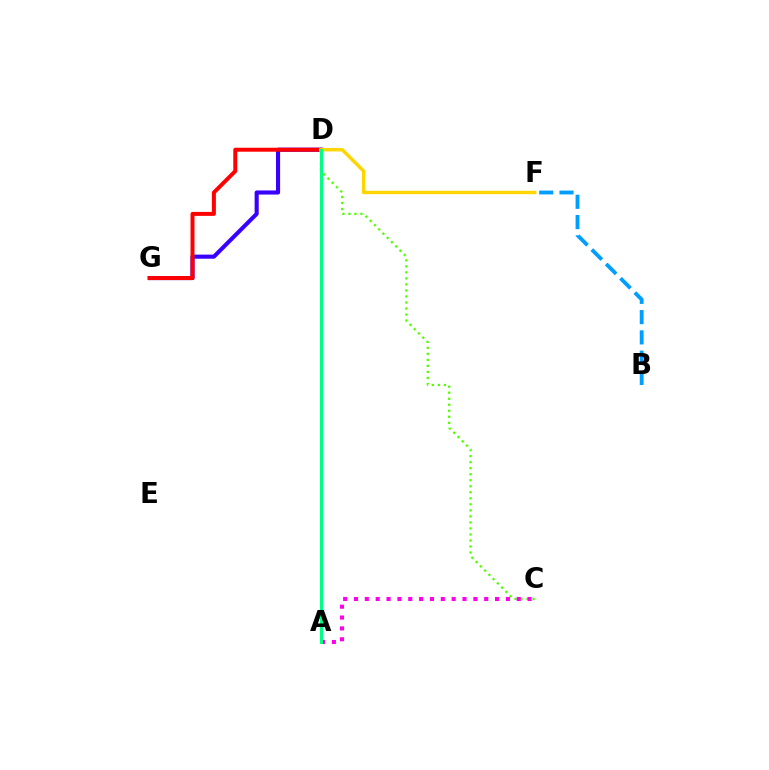{('D', 'G'): [{'color': '#3700ff', 'line_style': 'solid', 'thickness': 2.95}, {'color': '#ff0000', 'line_style': 'solid', 'thickness': 2.86}], ('C', 'D'): [{'color': '#4fff00', 'line_style': 'dotted', 'thickness': 1.64}], ('A', 'C'): [{'color': '#ff00ed', 'line_style': 'dotted', 'thickness': 2.95}], ('B', 'F'): [{'color': '#009eff', 'line_style': 'dashed', 'thickness': 2.75}], ('D', 'F'): [{'color': '#ffd500', 'line_style': 'solid', 'thickness': 2.46}], ('A', 'D'): [{'color': '#00ff86', 'line_style': 'solid', 'thickness': 2.15}]}